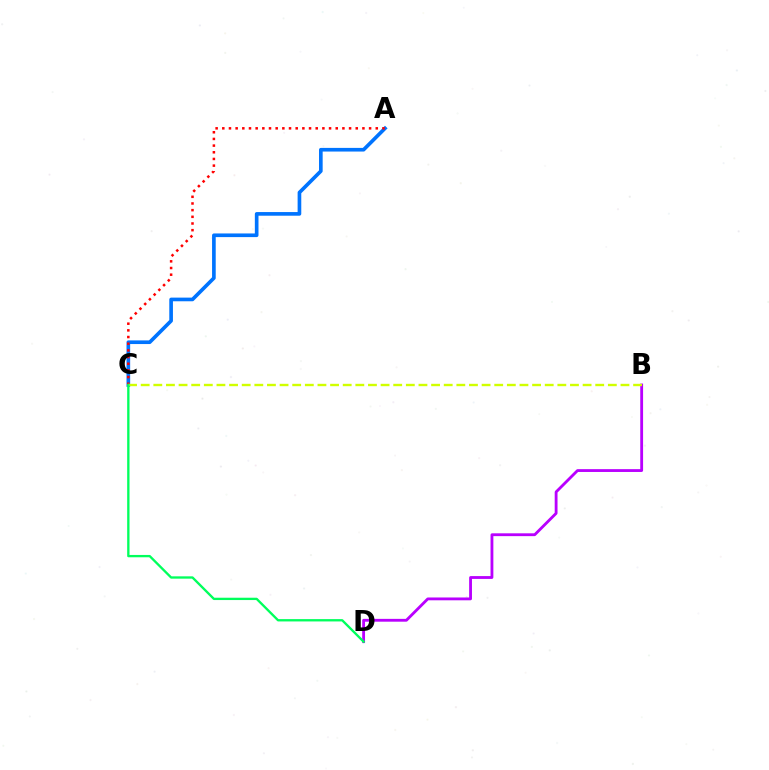{('B', 'D'): [{'color': '#b900ff', 'line_style': 'solid', 'thickness': 2.04}], ('A', 'C'): [{'color': '#0074ff', 'line_style': 'solid', 'thickness': 2.63}, {'color': '#ff0000', 'line_style': 'dotted', 'thickness': 1.81}], ('B', 'C'): [{'color': '#d1ff00', 'line_style': 'dashed', 'thickness': 1.72}], ('C', 'D'): [{'color': '#00ff5c', 'line_style': 'solid', 'thickness': 1.68}]}